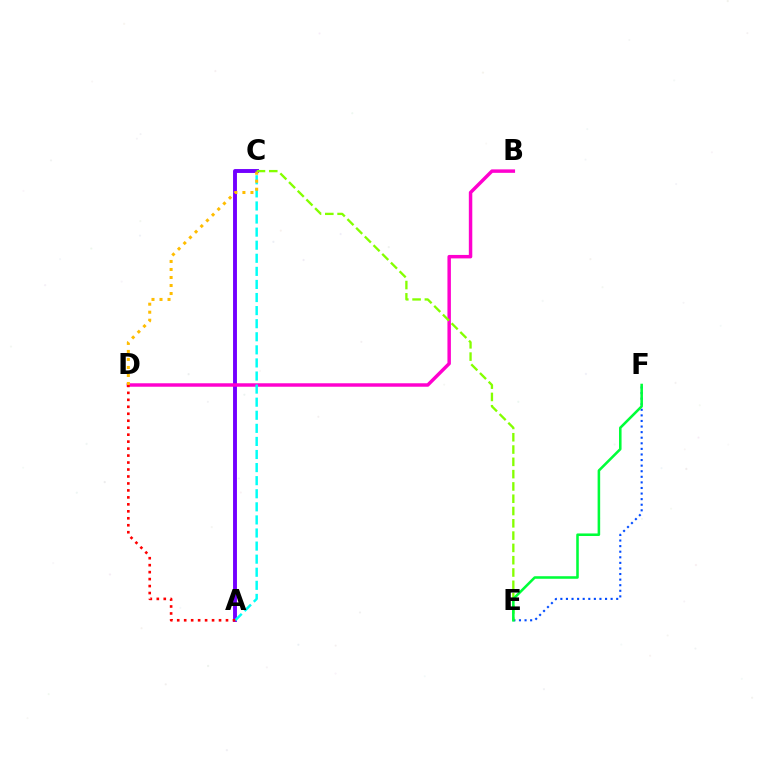{('A', 'C'): [{'color': '#7200ff', 'line_style': 'solid', 'thickness': 2.81}, {'color': '#00fff6', 'line_style': 'dashed', 'thickness': 1.78}], ('E', 'F'): [{'color': '#004bff', 'line_style': 'dotted', 'thickness': 1.52}, {'color': '#00ff39', 'line_style': 'solid', 'thickness': 1.84}], ('B', 'D'): [{'color': '#ff00cf', 'line_style': 'solid', 'thickness': 2.49}], ('C', 'E'): [{'color': '#84ff00', 'line_style': 'dashed', 'thickness': 1.67}], ('C', 'D'): [{'color': '#ffbd00', 'line_style': 'dotted', 'thickness': 2.18}], ('A', 'D'): [{'color': '#ff0000', 'line_style': 'dotted', 'thickness': 1.89}]}